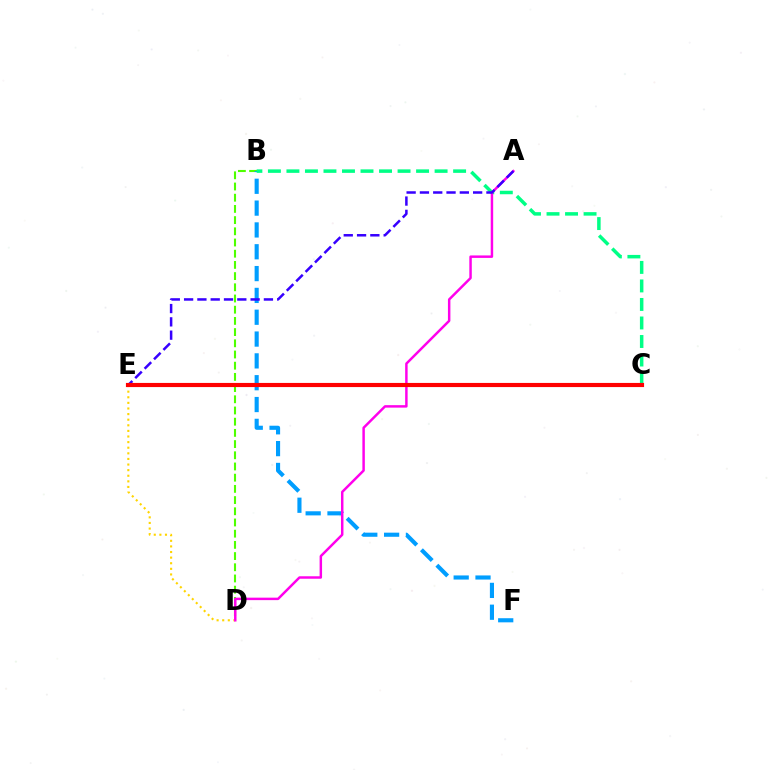{('B', 'D'): [{'color': '#4fff00', 'line_style': 'dashed', 'thickness': 1.52}], ('D', 'E'): [{'color': '#ffd500', 'line_style': 'dotted', 'thickness': 1.52}], ('B', 'F'): [{'color': '#009eff', 'line_style': 'dashed', 'thickness': 2.96}], ('B', 'C'): [{'color': '#00ff86', 'line_style': 'dashed', 'thickness': 2.52}], ('A', 'D'): [{'color': '#ff00ed', 'line_style': 'solid', 'thickness': 1.78}], ('A', 'E'): [{'color': '#3700ff', 'line_style': 'dashed', 'thickness': 1.81}], ('C', 'E'): [{'color': '#ff0000', 'line_style': 'solid', 'thickness': 2.98}]}